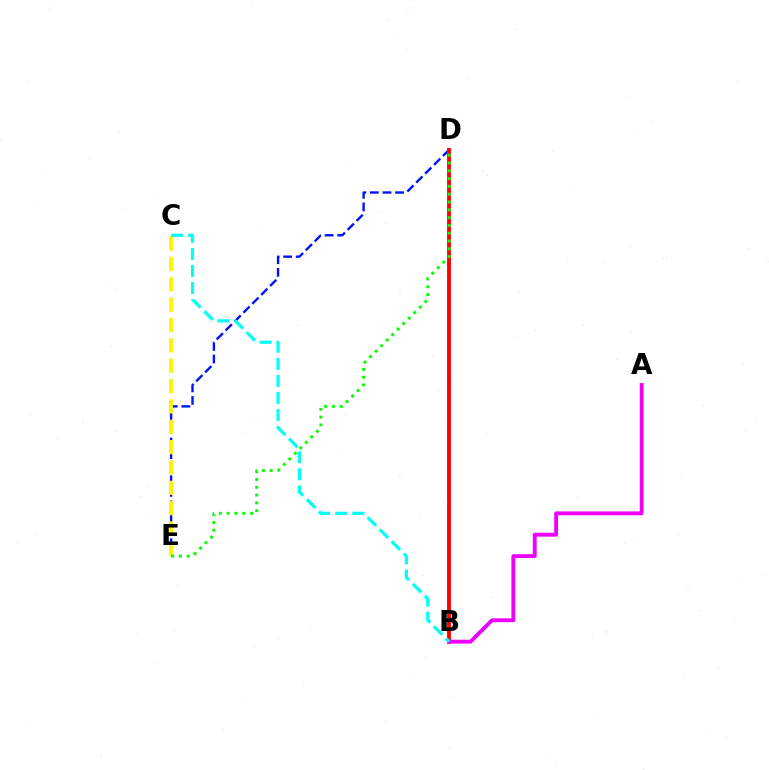{('D', 'E'): [{'color': '#0010ff', 'line_style': 'dashed', 'thickness': 1.71}, {'color': '#08ff00', 'line_style': 'dotted', 'thickness': 2.12}], ('C', 'E'): [{'color': '#fcf500', 'line_style': 'dashed', 'thickness': 2.76}], ('B', 'D'): [{'color': '#ff0000', 'line_style': 'solid', 'thickness': 2.77}], ('A', 'B'): [{'color': '#ee00ff', 'line_style': 'solid', 'thickness': 2.78}], ('B', 'C'): [{'color': '#00fff6', 'line_style': 'dashed', 'thickness': 2.32}]}